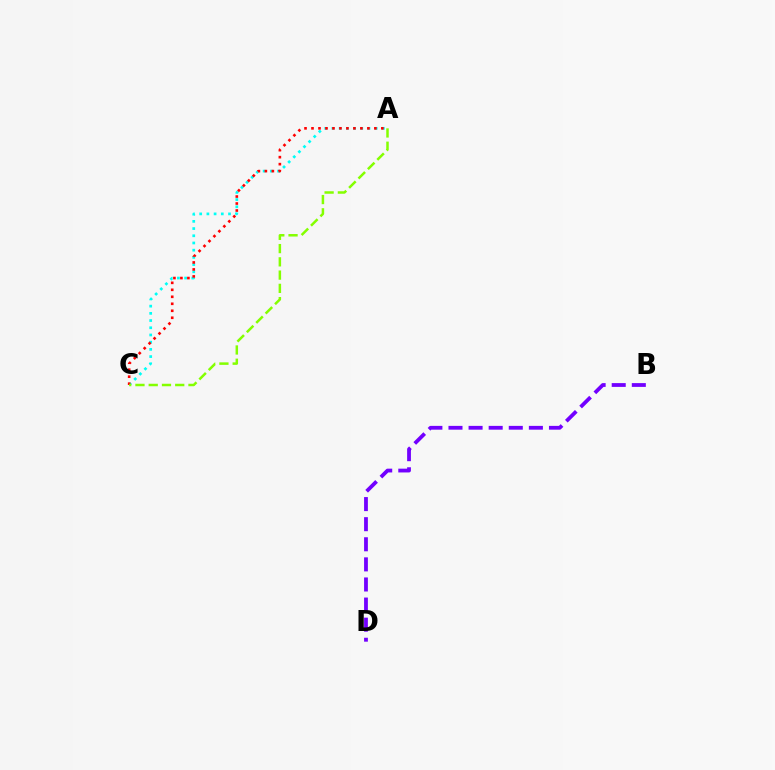{('A', 'C'): [{'color': '#00fff6', 'line_style': 'dotted', 'thickness': 1.96}, {'color': '#ff0000', 'line_style': 'dotted', 'thickness': 1.9}, {'color': '#84ff00', 'line_style': 'dashed', 'thickness': 1.8}], ('B', 'D'): [{'color': '#7200ff', 'line_style': 'dashed', 'thickness': 2.73}]}